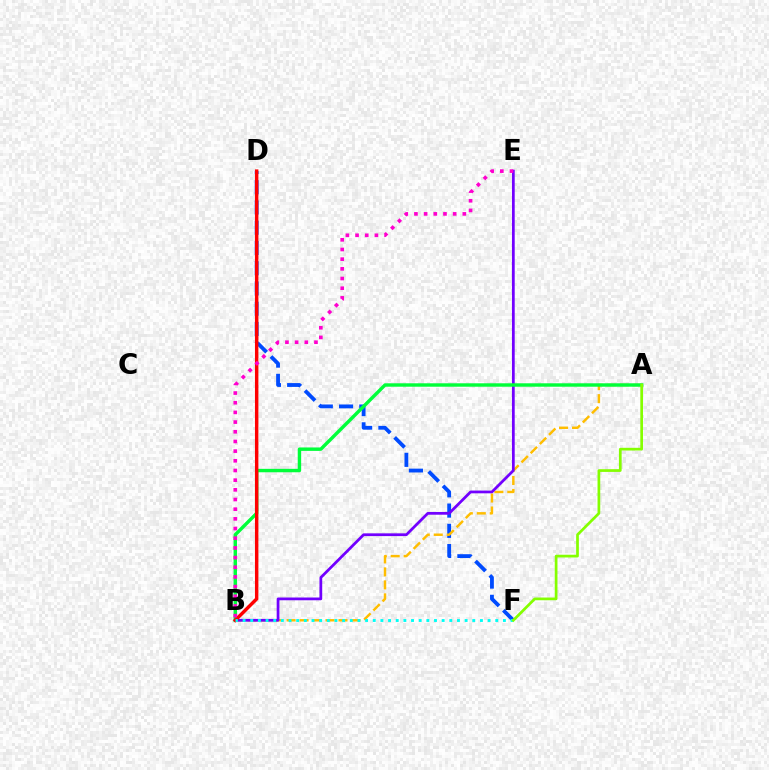{('D', 'F'): [{'color': '#004bff', 'line_style': 'dashed', 'thickness': 2.75}], ('A', 'B'): [{'color': '#ffbd00', 'line_style': 'dashed', 'thickness': 1.76}, {'color': '#00ff39', 'line_style': 'solid', 'thickness': 2.46}], ('B', 'E'): [{'color': '#7200ff', 'line_style': 'solid', 'thickness': 1.98}, {'color': '#ff00cf', 'line_style': 'dotted', 'thickness': 2.63}], ('B', 'D'): [{'color': '#ff0000', 'line_style': 'solid', 'thickness': 2.47}], ('B', 'F'): [{'color': '#00fff6', 'line_style': 'dotted', 'thickness': 2.08}], ('A', 'F'): [{'color': '#84ff00', 'line_style': 'solid', 'thickness': 1.95}]}